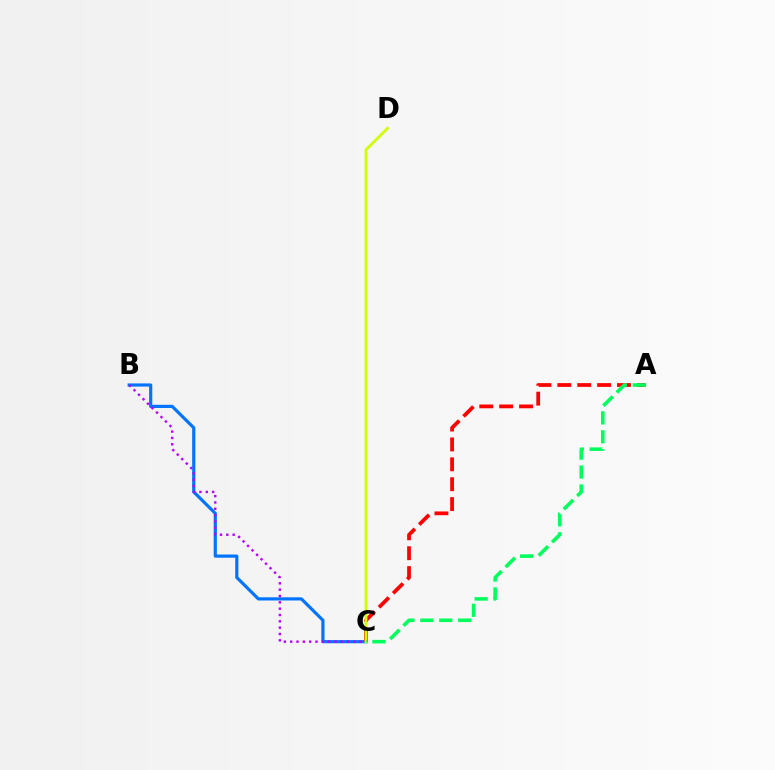{('B', 'C'): [{'color': '#0074ff', 'line_style': 'solid', 'thickness': 2.28}, {'color': '#b900ff', 'line_style': 'dotted', 'thickness': 1.72}], ('A', 'C'): [{'color': '#ff0000', 'line_style': 'dashed', 'thickness': 2.7}, {'color': '#00ff5c', 'line_style': 'dashed', 'thickness': 2.57}], ('C', 'D'): [{'color': '#d1ff00', 'line_style': 'solid', 'thickness': 2.01}]}